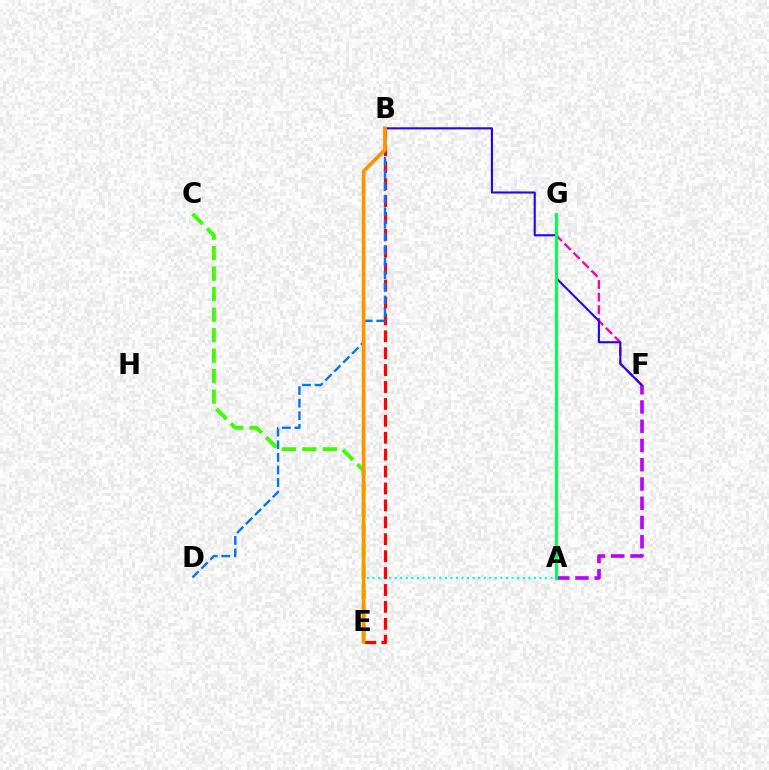{('A', 'F'): [{'color': '#b900ff', 'line_style': 'dashed', 'thickness': 2.62}], ('A', 'G'): [{'color': '#d1ff00', 'line_style': 'dotted', 'thickness': 2.48}, {'color': '#00ff5c', 'line_style': 'solid', 'thickness': 2.18}], ('F', 'G'): [{'color': '#ff00ac', 'line_style': 'dashed', 'thickness': 1.72}], ('C', 'E'): [{'color': '#3dff00', 'line_style': 'dashed', 'thickness': 2.78}], ('A', 'E'): [{'color': '#00fff6', 'line_style': 'dotted', 'thickness': 1.51}], ('B', 'E'): [{'color': '#ff0000', 'line_style': 'dashed', 'thickness': 2.3}, {'color': '#ff9400', 'line_style': 'solid', 'thickness': 2.68}], ('B', 'F'): [{'color': '#2500ff', 'line_style': 'solid', 'thickness': 1.51}], ('B', 'D'): [{'color': '#0074ff', 'line_style': 'dashed', 'thickness': 1.71}]}